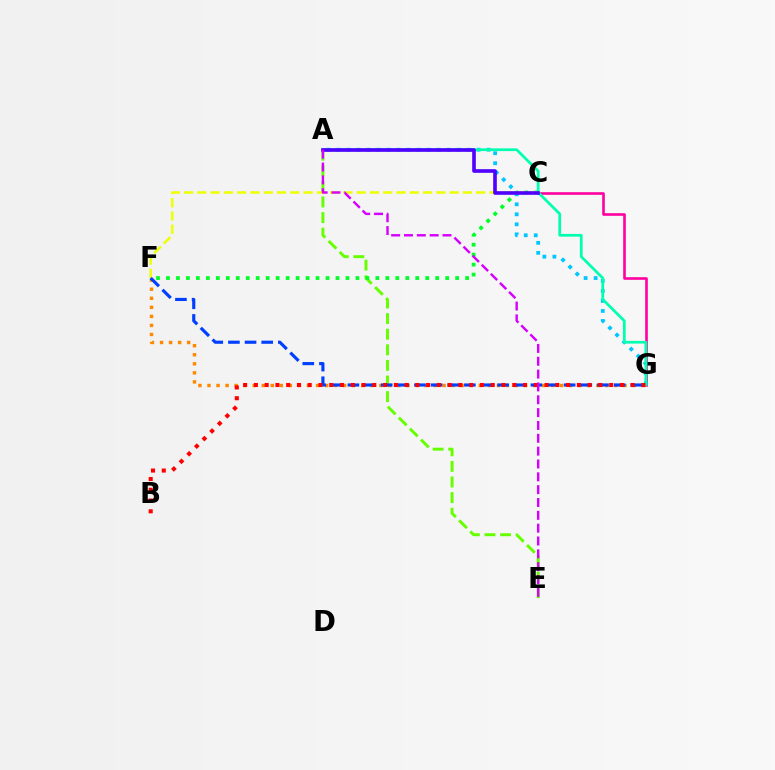{('C', 'G'): [{'color': '#ff00a0', 'line_style': 'solid', 'thickness': 1.89}], ('A', 'E'): [{'color': '#66ff00', 'line_style': 'dashed', 'thickness': 2.12}, {'color': '#d600ff', 'line_style': 'dashed', 'thickness': 1.74}], ('F', 'G'): [{'color': '#ff8800', 'line_style': 'dotted', 'thickness': 2.46}, {'color': '#003fff', 'line_style': 'dashed', 'thickness': 2.26}], ('C', 'F'): [{'color': '#00ff27', 'line_style': 'dotted', 'thickness': 2.71}, {'color': '#eeff00', 'line_style': 'dashed', 'thickness': 1.8}], ('A', 'G'): [{'color': '#00c7ff', 'line_style': 'dotted', 'thickness': 2.72}, {'color': '#00ffaf', 'line_style': 'solid', 'thickness': 1.97}], ('B', 'G'): [{'color': '#ff0000', 'line_style': 'dotted', 'thickness': 2.93}], ('A', 'C'): [{'color': '#4f00ff', 'line_style': 'solid', 'thickness': 2.61}]}